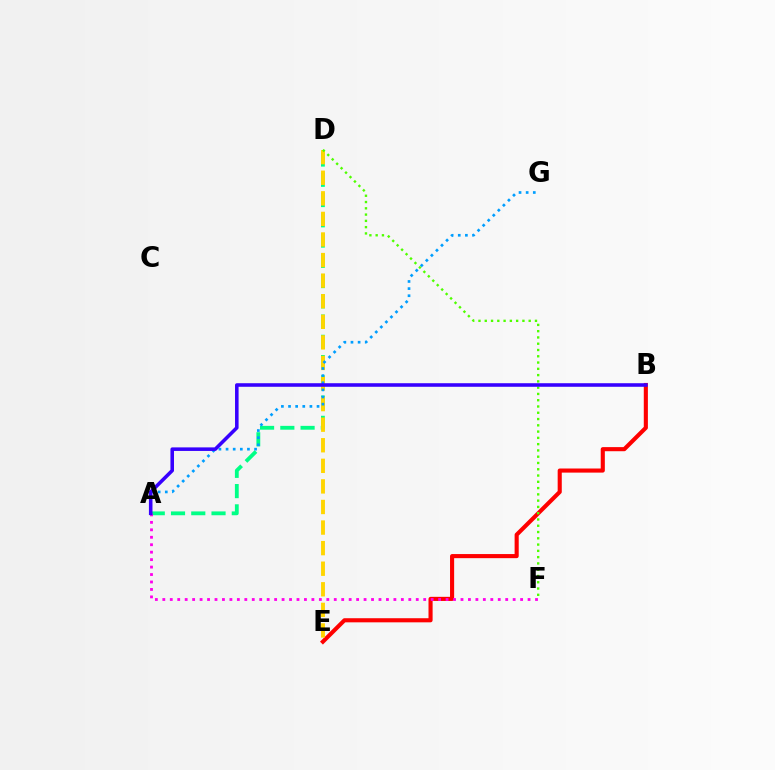{('B', 'E'): [{'color': '#ff0000', 'line_style': 'solid', 'thickness': 2.96}], ('A', 'D'): [{'color': '#00ff86', 'line_style': 'dashed', 'thickness': 2.75}], ('A', 'F'): [{'color': '#ff00ed', 'line_style': 'dotted', 'thickness': 2.03}], ('D', 'E'): [{'color': '#ffd500', 'line_style': 'dashed', 'thickness': 2.8}], ('A', 'G'): [{'color': '#009eff', 'line_style': 'dotted', 'thickness': 1.94}], ('D', 'F'): [{'color': '#4fff00', 'line_style': 'dotted', 'thickness': 1.71}], ('A', 'B'): [{'color': '#3700ff', 'line_style': 'solid', 'thickness': 2.56}]}